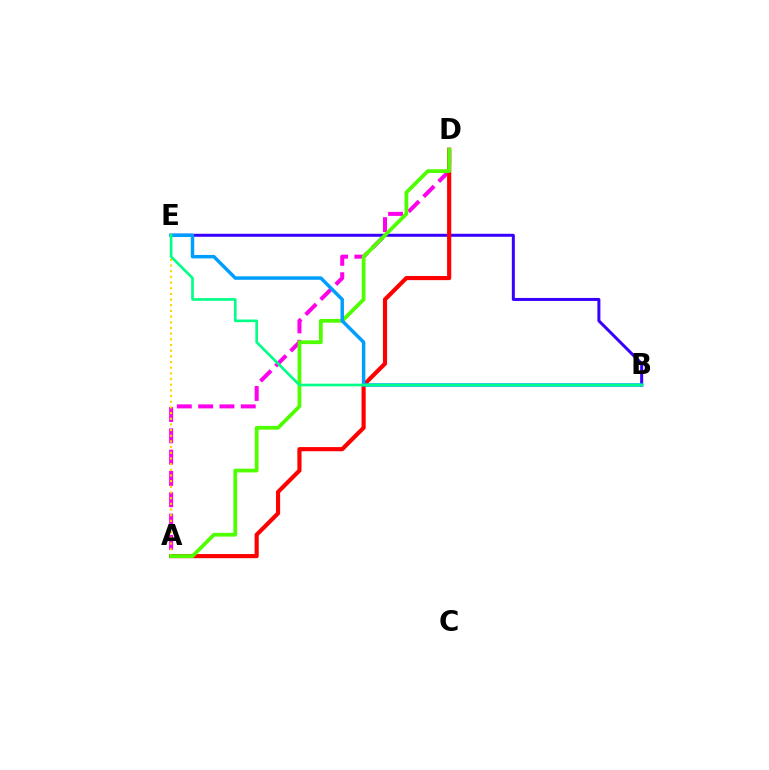{('A', 'D'): [{'color': '#ff00ed', 'line_style': 'dashed', 'thickness': 2.9}, {'color': '#ff0000', 'line_style': 'solid', 'thickness': 2.98}, {'color': '#4fff00', 'line_style': 'solid', 'thickness': 2.7}], ('B', 'E'): [{'color': '#3700ff', 'line_style': 'solid', 'thickness': 2.16}, {'color': '#009eff', 'line_style': 'solid', 'thickness': 2.5}, {'color': '#00ff86', 'line_style': 'solid', 'thickness': 1.9}], ('A', 'E'): [{'color': '#ffd500', 'line_style': 'dotted', 'thickness': 1.54}]}